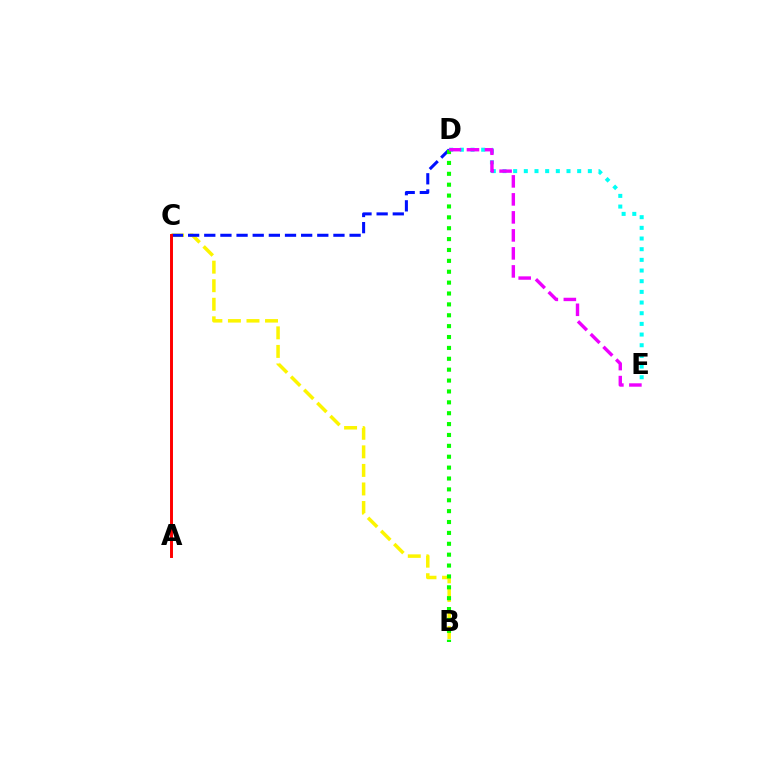{('B', 'C'): [{'color': '#fcf500', 'line_style': 'dashed', 'thickness': 2.52}], ('C', 'D'): [{'color': '#0010ff', 'line_style': 'dashed', 'thickness': 2.19}], ('A', 'C'): [{'color': '#ff0000', 'line_style': 'solid', 'thickness': 2.12}], ('D', 'E'): [{'color': '#00fff6', 'line_style': 'dotted', 'thickness': 2.9}, {'color': '#ee00ff', 'line_style': 'dashed', 'thickness': 2.45}], ('B', 'D'): [{'color': '#08ff00', 'line_style': 'dotted', 'thickness': 2.96}]}